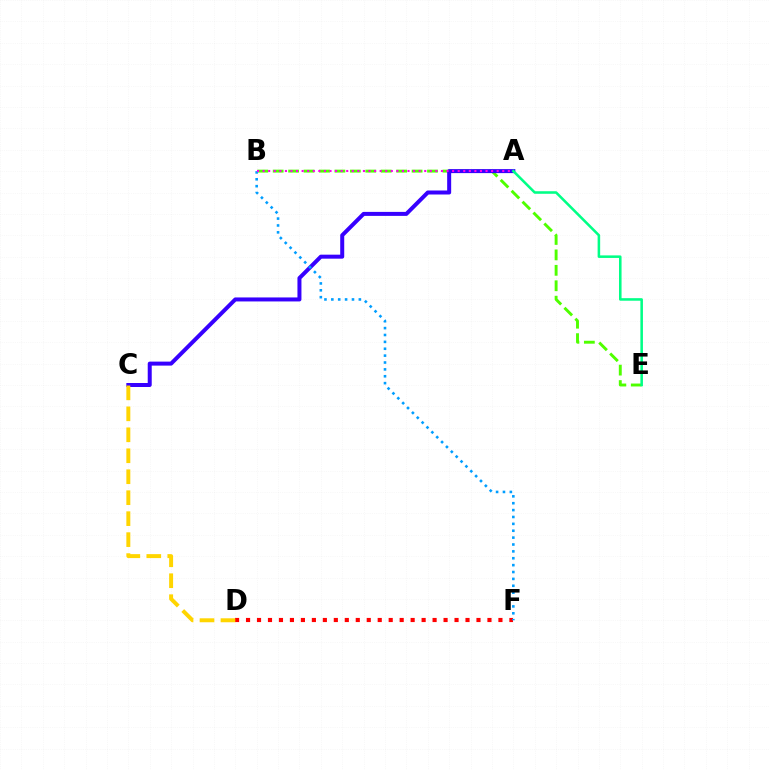{('B', 'E'): [{'color': '#4fff00', 'line_style': 'dashed', 'thickness': 2.1}], ('D', 'F'): [{'color': '#ff0000', 'line_style': 'dotted', 'thickness': 2.98}], ('A', 'C'): [{'color': '#3700ff', 'line_style': 'solid', 'thickness': 2.88}], ('A', 'E'): [{'color': '#00ff86', 'line_style': 'solid', 'thickness': 1.84}], ('B', 'F'): [{'color': '#009eff', 'line_style': 'dotted', 'thickness': 1.87}], ('C', 'D'): [{'color': '#ffd500', 'line_style': 'dashed', 'thickness': 2.85}], ('A', 'B'): [{'color': '#ff00ed', 'line_style': 'dotted', 'thickness': 1.51}]}